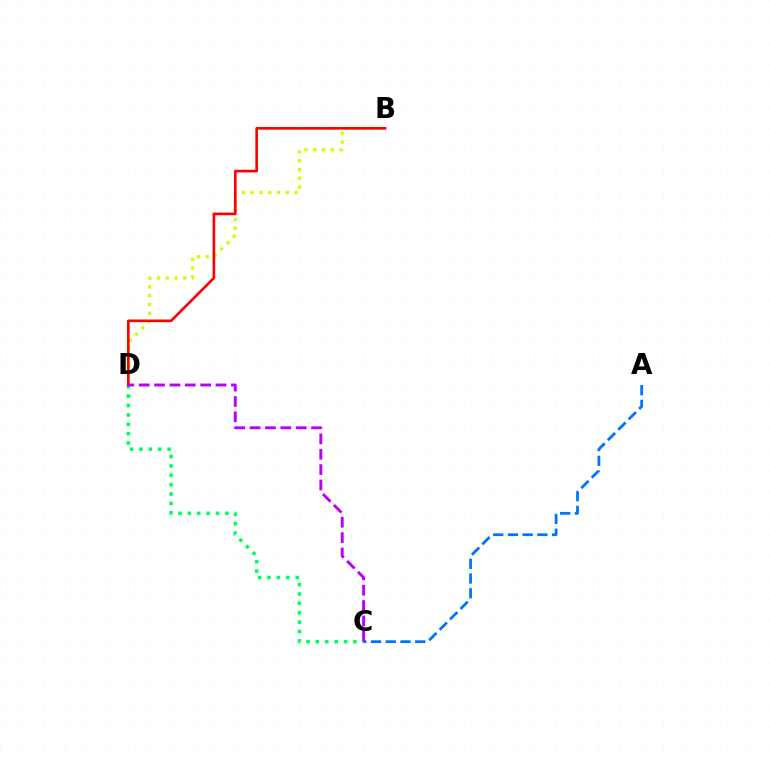{('B', 'D'): [{'color': '#d1ff00', 'line_style': 'dotted', 'thickness': 2.38}, {'color': '#ff0000', 'line_style': 'solid', 'thickness': 1.91}], ('C', 'D'): [{'color': '#00ff5c', 'line_style': 'dotted', 'thickness': 2.55}, {'color': '#b900ff', 'line_style': 'dashed', 'thickness': 2.09}], ('A', 'C'): [{'color': '#0074ff', 'line_style': 'dashed', 'thickness': 2.0}]}